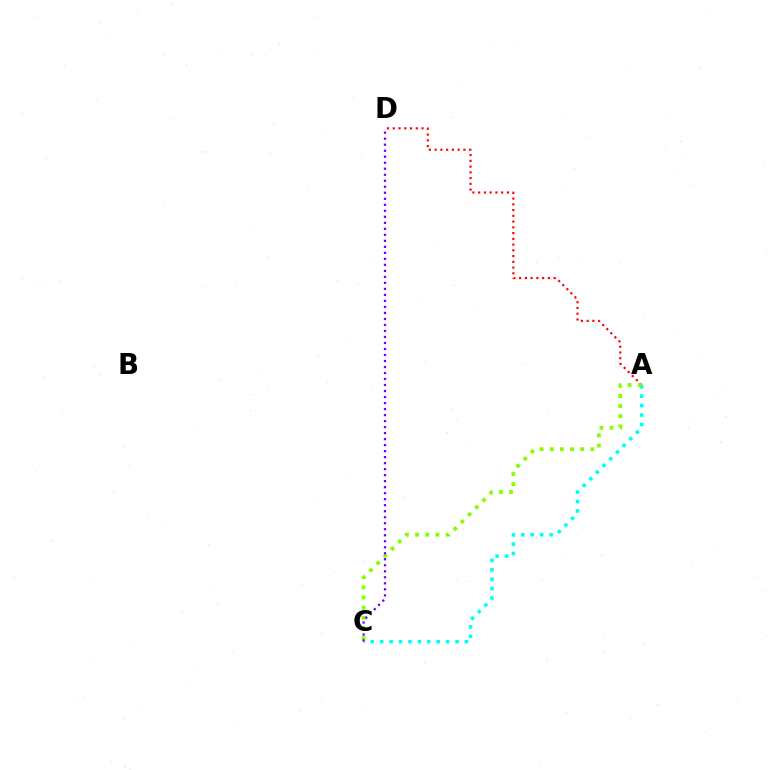{('A', 'D'): [{'color': '#ff0000', 'line_style': 'dotted', 'thickness': 1.56}], ('A', 'C'): [{'color': '#00fff6', 'line_style': 'dotted', 'thickness': 2.56}, {'color': '#84ff00', 'line_style': 'dotted', 'thickness': 2.76}], ('C', 'D'): [{'color': '#7200ff', 'line_style': 'dotted', 'thickness': 1.63}]}